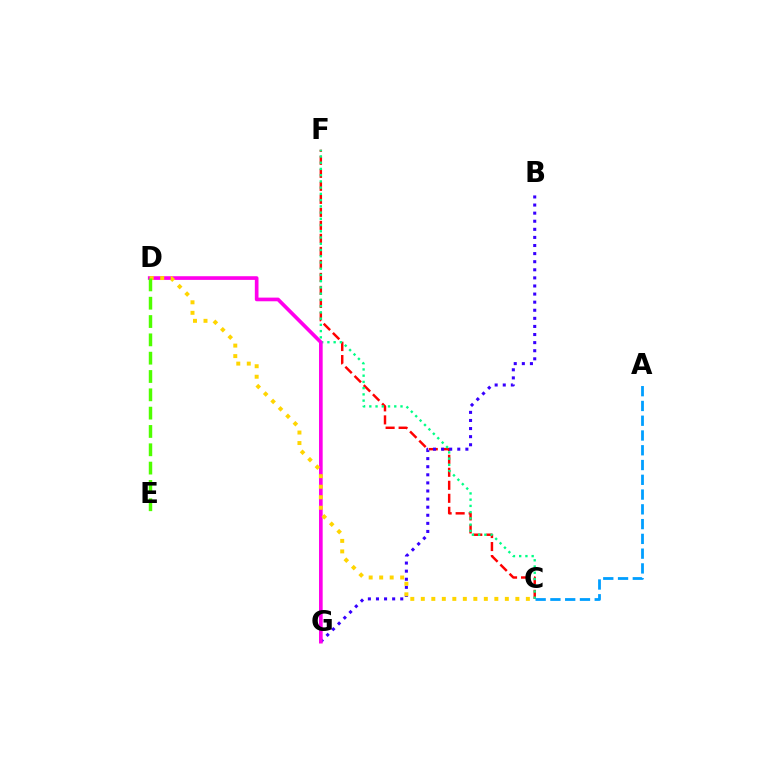{('C', 'F'): [{'color': '#ff0000', 'line_style': 'dashed', 'thickness': 1.77}, {'color': '#00ff86', 'line_style': 'dotted', 'thickness': 1.69}], ('B', 'G'): [{'color': '#3700ff', 'line_style': 'dotted', 'thickness': 2.2}], ('D', 'G'): [{'color': '#ff00ed', 'line_style': 'solid', 'thickness': 2.64}], ('A', 'C'): [{'color': '#009eff', 'line_style': 'dashed', 'thickness': 2.01}], ('C', 'D'): [{'color': '#ffd500', 'line_style': 'dotted', 'thickness': 2.85}], ('D', 'E'): [{'color': '#4fff00', 'line_style': 'dashed', 'thickness': 2.49}]}